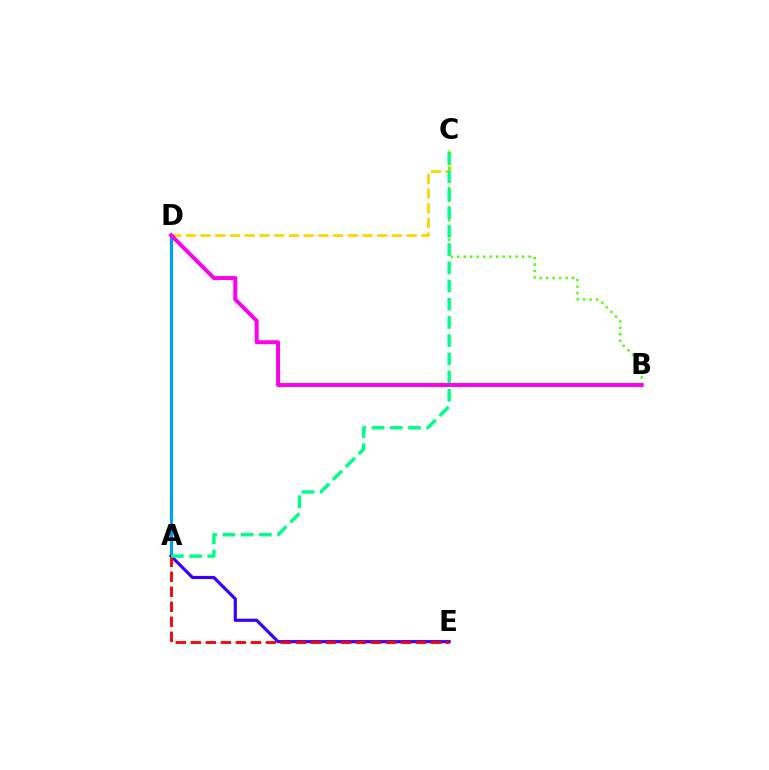{('A', 'D'): [{'color': '#009eff', 'line_style': 'solid', 'thickness': 2.31}], ('A', 'E'): [{'color': '#3700ff', 'line_style': 'solid', 'thickness': 2.28}, {'color': '#ff0000', 'line_style': 'dashed', 'thickness': 2.04}], ('C', 'D'): [{'color': '#ffd500', 'line_style': 'dashed', 'thickness': 2.0}], ('B', 'C'): [{'color': '#4fff00', 'line_style': 'dotted', 'thickness': 1.76}], ('A', 'C'): [{'color': '#00ff86', 'line_style': 'dashed', 'thickness': 2.47}], ('B', 'D'): [{'color': '#ff00ed', 'line_style': 'solid', 'thickness': 2.85}]}